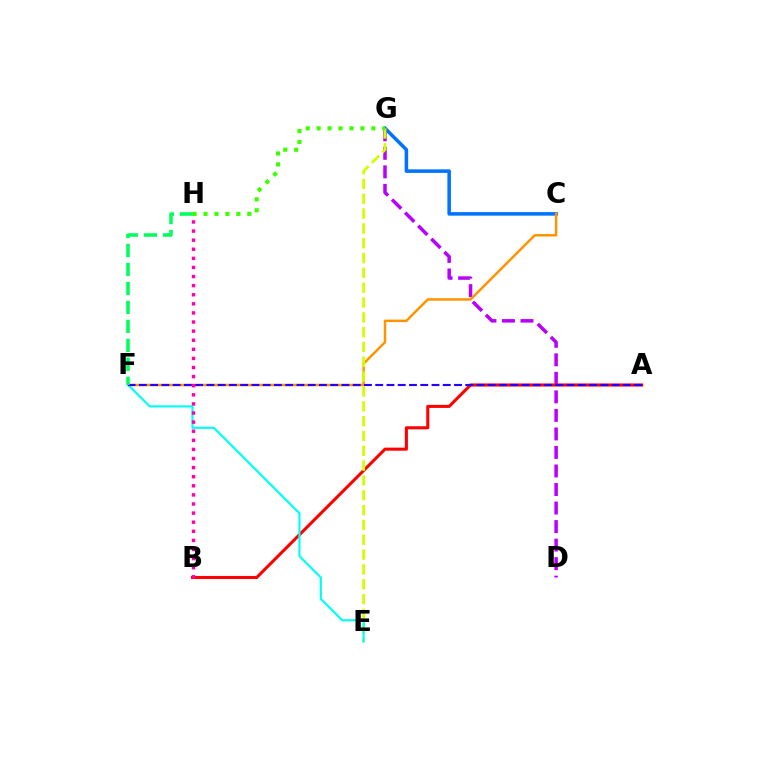{('C', 'G'): [{'color': '#0074ff', 'line_style': 'solid', 'thickness': 2.56}], ('D', 'G'): [{'color': '#b900ff', 'line_style': 'dashed', 'thickness': 2.52}], ('A', 'B'): [{'color': '#ff0000', 'line_style': 'solid', 'thickness': 2.21}], ('C', 'F'): [{'color': '#ff9400', 'line_style': 'solid', 'thickness': 1.79}], ('E', 'G'): [{'color': '#d1ff00', 'line_style': 'dashed', 'thickness': 2.01}], ('E', 'F'): [{'color': '#00fff6', 'line_style': 'solid', 'thickness': 1.55}], ('A', 'F'): [{'color': '#2500ff', 'line_style': 'dashed', 'thickness': 1.53}], ('F', 'H'): [{'color': '#00ff5c', 'line_style': 'dashed', 'thickness': 2.58}], ('B', 'H'): [{'color': '#ff00ac', 'line_style': 'dotted', 'thickness': 2.47}], ('G', 'H'): [{'color': '#3dff00', 'line_style': 'dotted', 'thickness': 2.97}]}